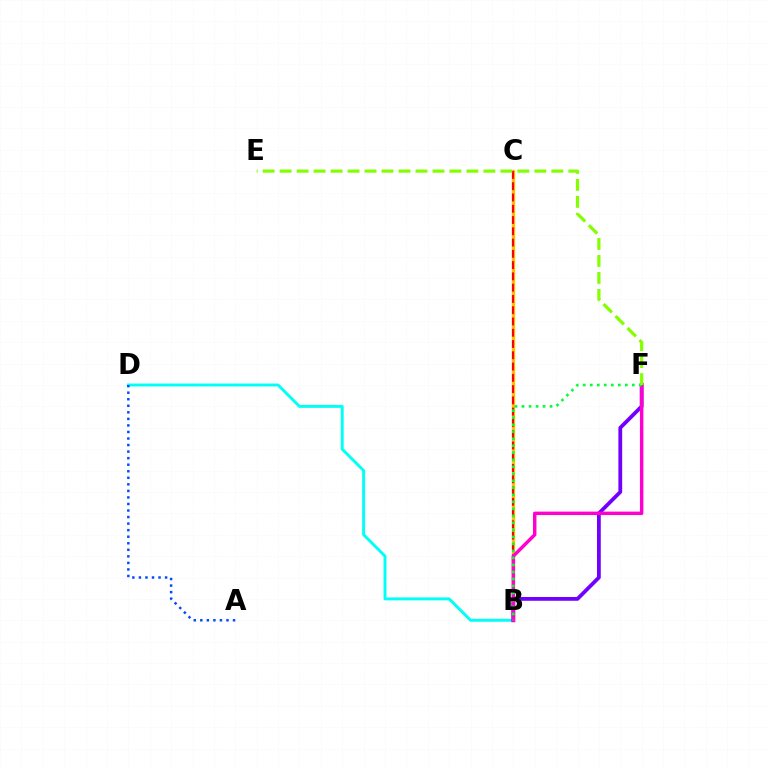{('B', 'D'): [{'color': '#00fff6', 'line_style': 'solid', 'thickness': 2.11}], ('B', 'C'): [{'color': '#ffbd00', 'line_style': 'solid', 'thickness': 2.4}, {'color': '#ff0000', 'line_style': 'dashed', 'thickness': 1.53}], ('B', 'F'): [{'color': '#7200ff', 'line_style': 'solid', 'thickness': 2.72}, {'color': '#ff00cf', 'line_style': 'solid', 'thickness': 2.47}, {'color': '#00ff39', 'line_style': 'dotted', 'thickness': 1.9}], ('A', 'D'): [{'color': '#004bff', 'line_style': 'dotted', 'thickness': 1.78}], ('E', 'F'): [{'color': '#84ff00', 'line_style': 'dashed', 'thickness': 2.31}]}